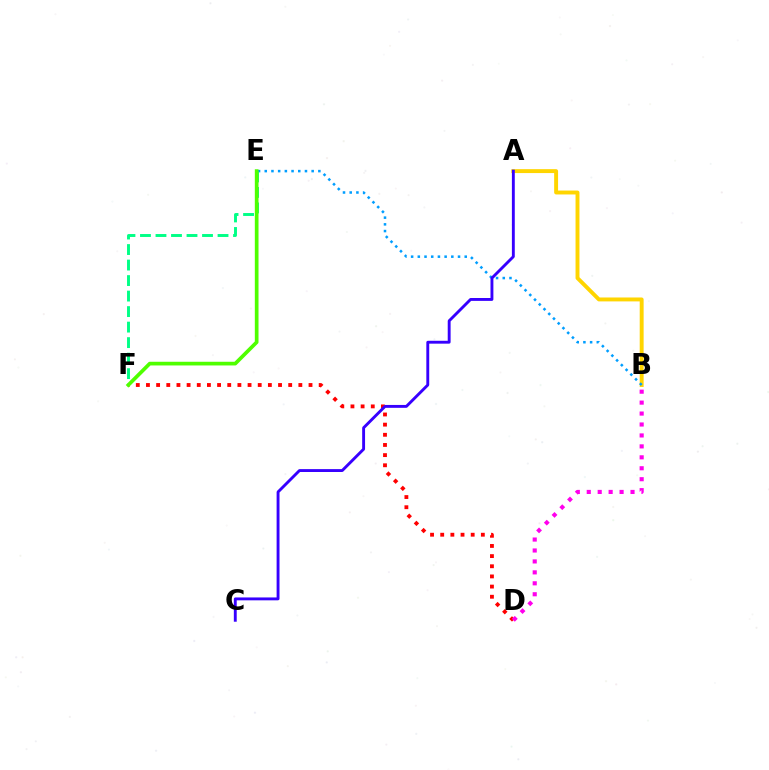{('D', 'F'): [{'color': '#ff0000', 'line_style': 'dotted', 'thickness': 2.76}], ('A', 'B'): [{'color': '#ffd500', 'line_style': 'solid', 'thickness': 2.82}], ('B', 'D'): [{'color': '#ff00ed', 'line_style': 'dotted', 'thickness': 2.97}], ('B', 'E'): [{'color': '#009eff', 'line_style': 'dotted', 'thickness': 1.82}], ('A', 'C'): [{'color': '#3700ff', 'line_style': 'solid', 'thickness': 2.08}], ('E', 'F'): [{'color': '#00ff86', 'line_style': 'dashed', 'thickness': 2.11}, {'color': '#4fff00', 'line_style': 'solid', 'thickness': 2.66}]}